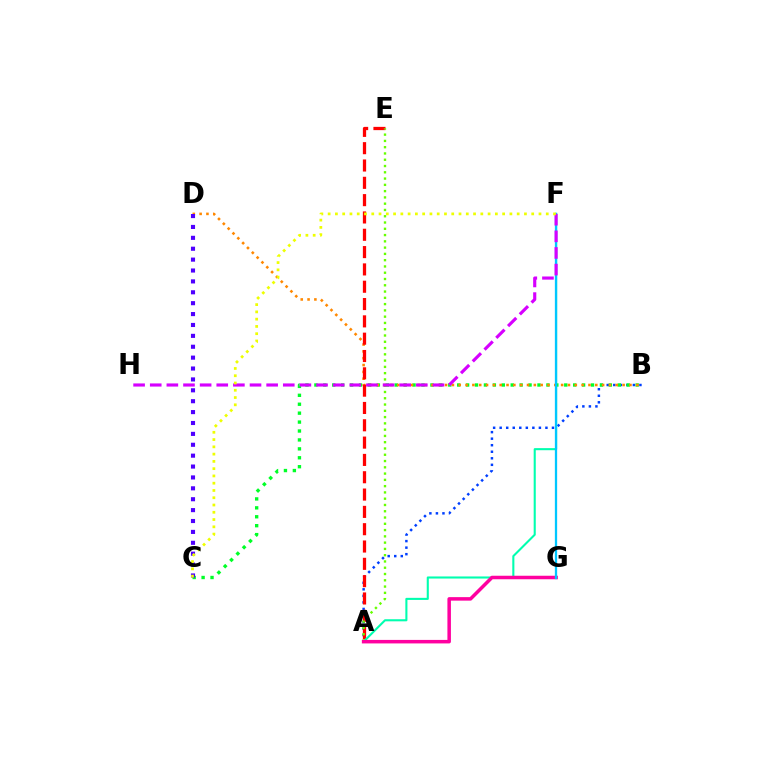{('A', 'B'): [{'color': '#003fff', 'line_style': 'dotted', 'thickness': 1.78}], ('B', 'C'): [{'color': '#00ff27', 'line_style': 'dotted', 'thickness': 2.42}], ('B', 'D'): [{'color': '#ff8800', 'line_style': 'dotted', 'thickness': 1.86}], ('C', 'D'): [{'color': '#4f00ff', 'line_style': 'dotted', 'thickness': 2.96}], ('A', 'E'): [{'color': '#ff0000', 'line_style': 'dashed', 'thickness': 2.35}, {'color': '#66ff00', 'line_style': 'dotted', 'thickness': 1.71}], ('A', 'F'): [{'color': '#00ffaf', 'line_style': 'solid', 'thickness': 1.51}], ('A', 'G'): [{'color': '#ff00a0', 'line_style': 'solid', 'thickness': 2.53}], ('F', 'G'): [{'color': '#00c7ff', 'line_style': 'solid', 'thickness': 1.64}], ('F', 'H'): [{'color': '#d600ff', 'line_style': 'dashed', 'thickness': 2.26}], ('C', 'F'): [{'color': '#eeff00', 'line_style': 'dotted', 'thickness': 1.98}]}